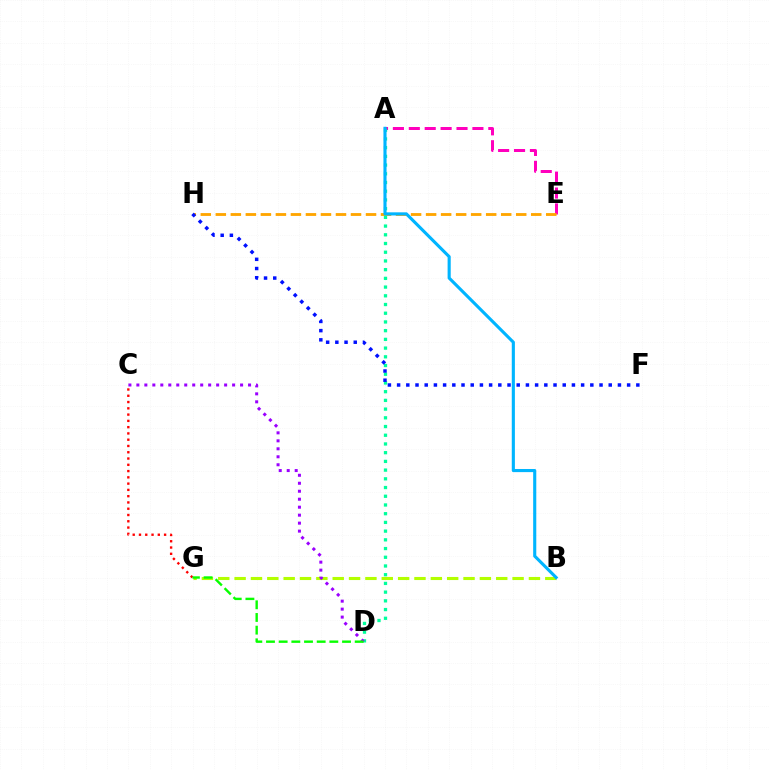{('A', 'E'): [{'color': '#ff00bd', 'line_style': 'dashed', 'thickness': 2.16}], ('E', 'H'): [{'color': '#ffa500', 'line_style': 'dashed', 'thickness': 2.04}], ('A', 'D'): [{'color': '#00ff9d', 'line_style': 'dotted', 'thickness': 2.37}], ('C', 'G'): [{'color': '#ff0000', 'line_style': 'dotted', 'thickness': 1.7}], ('F', 'H'): [{'color': '#0010ff', 'line_style': 'dotted', 'thickness': 2.5}], ('B', 'G'): [{'color': '#b3ff00', 'line_style': 'dashed', 'thickness': 2.22}], ('C', 'D'): [{'color': '#9b00ff', 'line_style': 'dotted', 'thickness': 2.17}], ('D', 'G'): [{'color': '#08ff00', 'line_style': 'dashed', 'thickness': 1.72}], ('A', 'B'): [{'color': '#00b5ff', 'line_style': 'solid', 'thickness': 2.25}]}